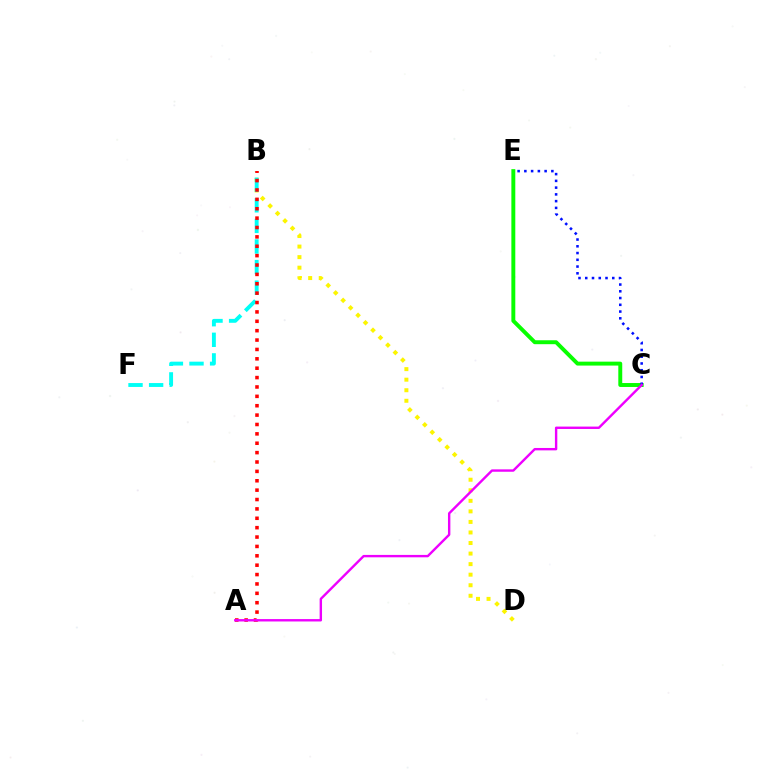{('B', 'D'): [{'color': '#fcf500', 'line_style': 'dotted', 'thickness': 2.87}], ('B', 'F'): [{'color': '#00fff6', 'line_style': 'dashed', 'thickness': 2.8}], ('A', 'B'): [{'color': '#ff0000', 'line_style': 'dotted', 'thickness': 2.55}], ('C', 'E'): [{'color': '#08ff00', 'line_style': 'solid', 'thickness': 2.83}, {'color': '#0010ff', 'line_style': 'dotted', 'thickness': 1.83}], ('A', 'C'): [{'color': '#ee00ff', 'line_style': 'solid', 'thickness': 1.73}]}